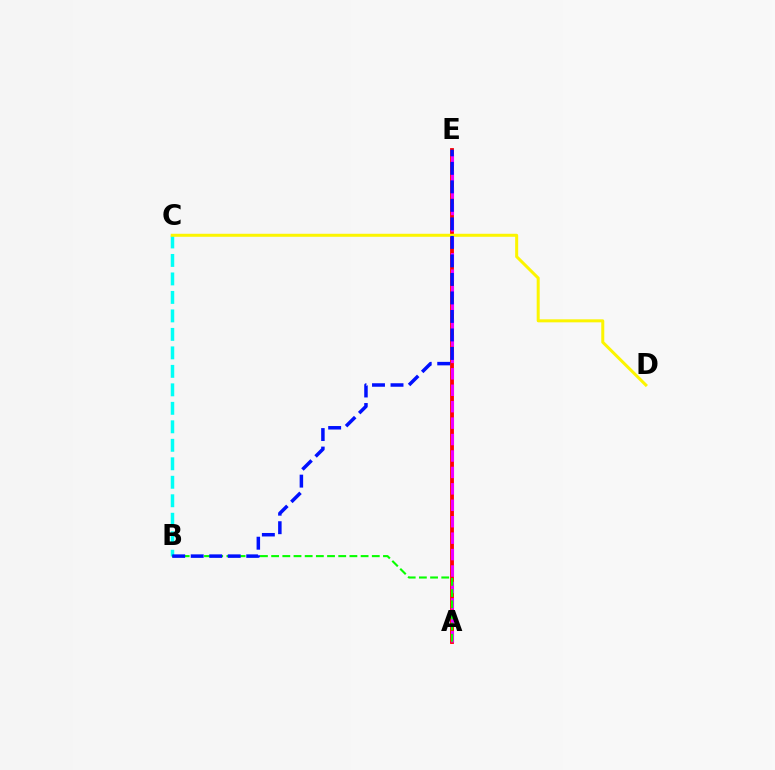{('B', 'C'): [{'color': '#00fff6', 'line_style': 'dashed', 'thickness': 2.51}], ('A', 'E'): [{'color': '#ff0000', 'line_style': 'solid', 'thickness': 2.76}, {'color': '#ee00ff', 'line_style': 'dashed', 'thickness': 2.23}], ('A', 'B'): [{'color': '#08ff00', 'line_style': 'dashed', 'thickness': 1.52}], ('C', 'D'): [{'color': '#fcf500', 'line_style': 'solid', 'thickness': 2.17}], ('B', 'E'): [{'color': '#0010ff', 'line_style': 'dashed', 'thickness': 2.51}]}